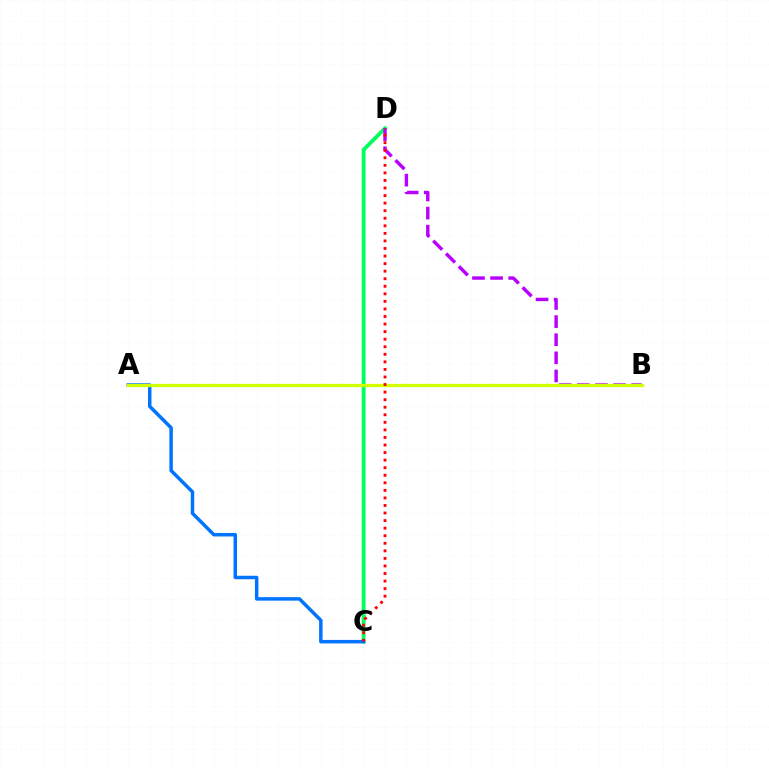{('C', 'D'): [{'color': '#00ff5c', 'line_style': 'solid', 'thickness': 2.75}, {'color': '#ff0000', 'line_style': 'dotted', 'thickness': 2.05}], ('B', 'D'): [{'color': '#b900ff', 'line_style': 'dashed', 'thickness': 2.46}], ('A', 'C'): [{'color': '#0074ff', 'line_style': 'solid', 'thickness': 2.51}], ('A', 'B'): [{'color': '#d1ff00', 'line_style': 'solid', 'thickness': 2.35}]}